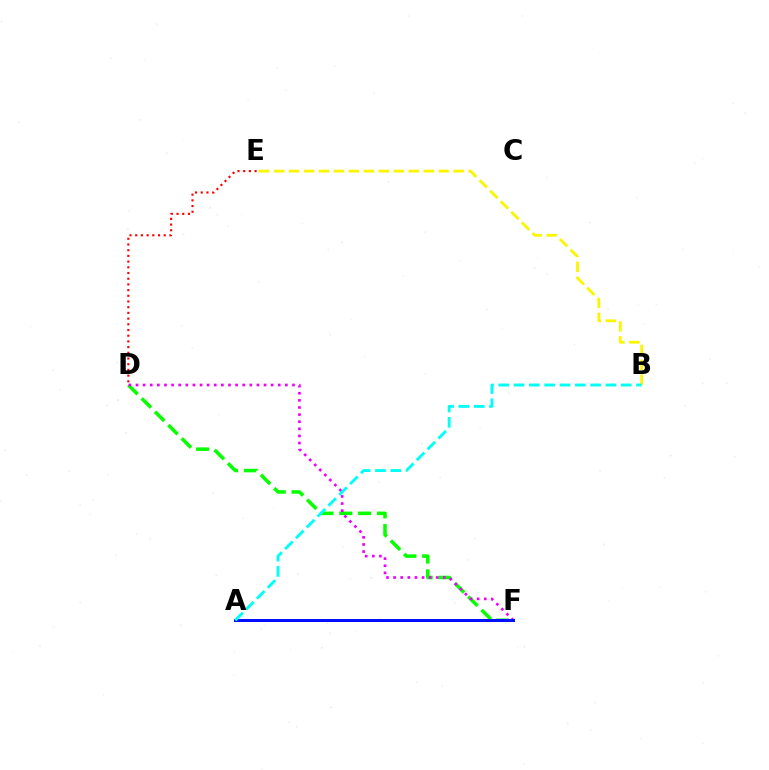{('D', 'E'): [{'color': '#ff0000', 'line_style': 'dotted', 'thickness': 1.55}], ('D', 'F'): [{'color': '#08ff00', 'line_style': 'dashed', 'thickness': 2.56}, {'color': '#ee00ff', 'line_style': 'dotted', 'thickness': 1.93}], ('B', 'E'): [{'color': '#fcf500', 'line_style': 'dashed', 'thickness': 2.03}], ('A', 'F'): [{'color': '#0010ff', 'line_style': 'solid', 'thickness': 2.16}], ('A', 'B'): [{'color': '#00fff6', 'line_style': 'dashed', 'thickness': 2.08}]}